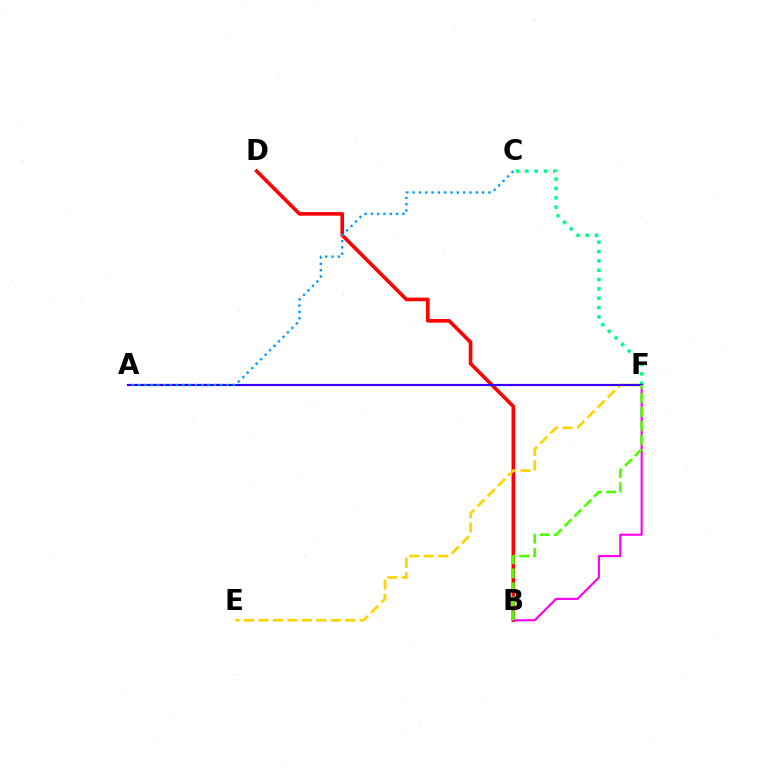{('B', 'D'): [{'color': '#ff0000', 'line_style': 'solid', 'thickness': 2.6}], ('E', 'F'): [{'color': '#ffd500', 'line_style': 'dashed', 'thickness': 1.97}], ('C', 'F'): [{'color': '#00ff86', 'line_style': 'dotted', 'thickness': 2.54}], ('B', 'F'): [{'color': '#ff00ed', 'line_style': 'solid', 'thickness': 1.53}, {'color': '#4fff00', 'line_style': 'dashed', 'thickness': 1.9}], ('A', 'F'): [{'color': '#3700ff', 'line_style': 'solid', 'thickness': 1.55}], ('A', 'C'): [{'color': '#009eff', 'line_style': 'dotted', 'thickness': 1.72}]}